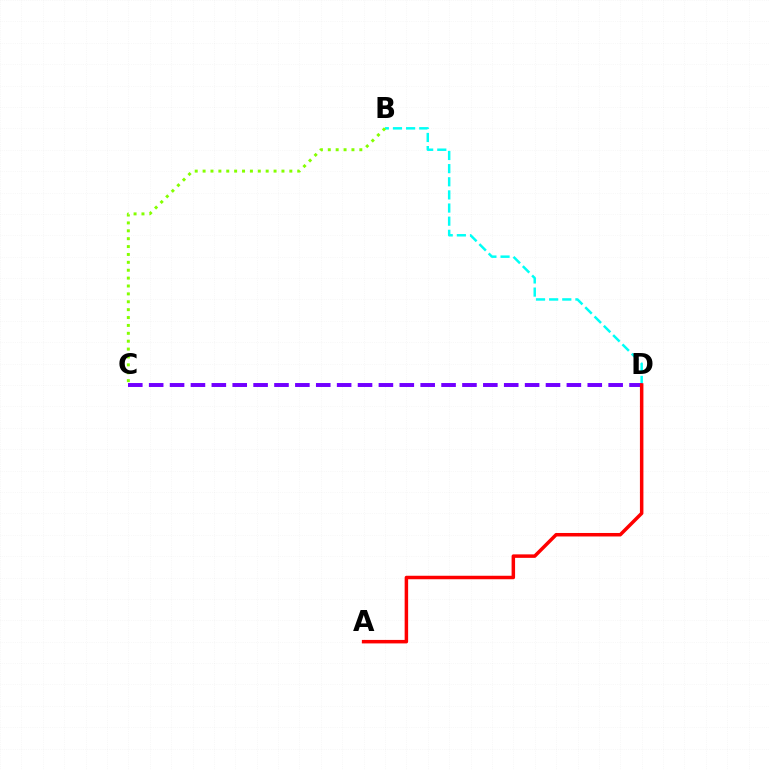{('B', 'D'): [{'color': '#00fff6', 'line_style': 'dashed', 'thickness': 1.79}], ('C', 'D'): [{'color': '#7200ff', 'line_style': 'dashed', 'thickness': 2.84}], ('A', 'D'): [{'color': '#ff0000', 'line_style': 'solid', 'thickness': 2.51}], ('B', 'C'): [{'color': '#84ff00', 'line_style': 'dotted', 'thickness': 2.14}]}